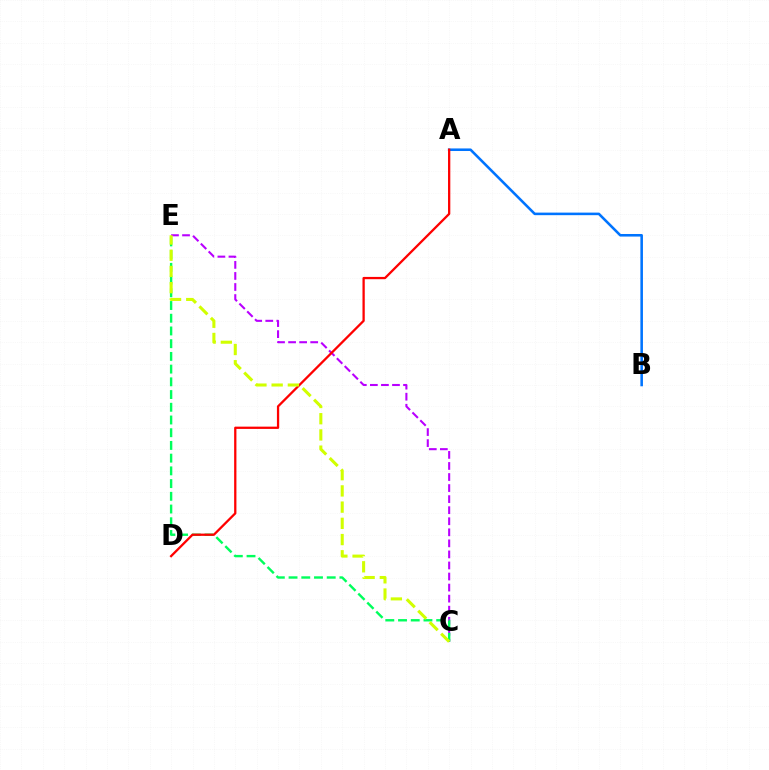{('C', 'E'): [{'color': '#b900ff', 'line_style': 'dashed', 'thickness': 1.5}, {'color': '#00ff5c', 'line_style': 'dashed', 'thickness': 1.73}, {'color': '#d1ff00', 'line_style': 'dashed', 'thickness': 2.2}], ('A', 'B'): [{'color': '#0074ff', 'line_style': 'solid', 'thickness': 1.85}], ('A', 'D'): [{'color': '#ff0000', 'line_style': 'solid', 'thickness': 1.64}]}